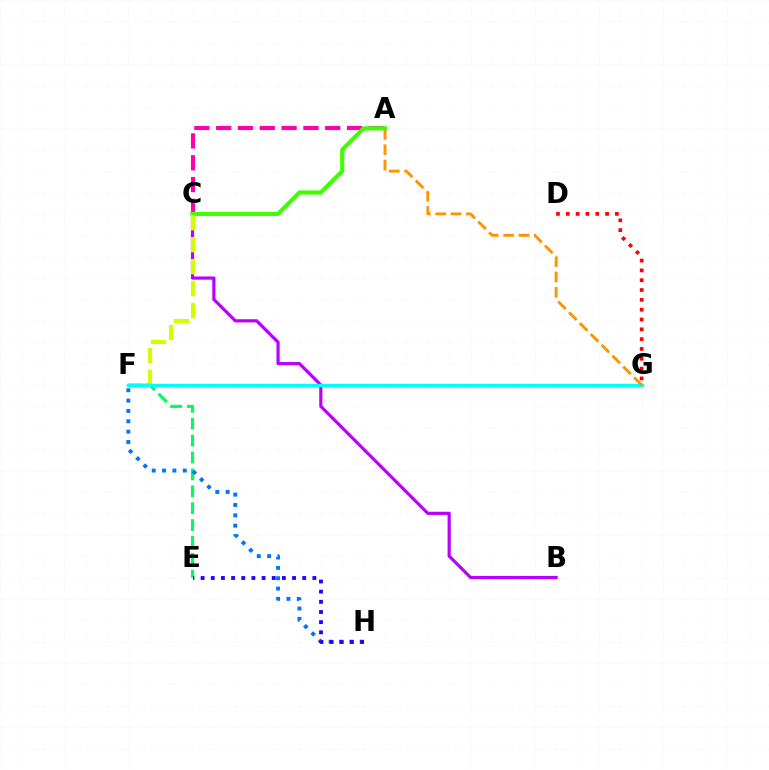{('B', 'C'): [{'color': '#b900ff', 'line_style': 'solid', 'thickness': 2.29}], ('E', 'F'): [{'color': '#00ff5c', 'line_style': 'dashed', 'thickness': 2.29}], ('A', 'C'): [{'color': '#ff00ac', 'line_style': 'dashed', 'thickness': 2.96}, {'color': '#3dff00', 'line_style': 'solid', 'thickness': 2.99}], ('F', 'H'): [{'color': '#0074ff', 'line_style': 'dotted', 'thickness': 2.81}], ('D', 'G'): [{'color': '#ff0000', 'line_style': 'dotted', 'thickness': 2.67}], ('C', 'F'): [{'color': '#d1ff00', 'line_style': 'dashed', 'thickness': 2.98}], ('E', 'H'): [{'color': '#2500ff', 'line_style': 'dotted', 'thickness': 2.76}], ('F', 'G'): [{'color': '#00fff6', 'line_style': 'solid', 'thickness': 2.48}], ('A', 'G'): [{'color': '#ff9400', 'line_style': 'dashed', 'thickness': 2.08}]}